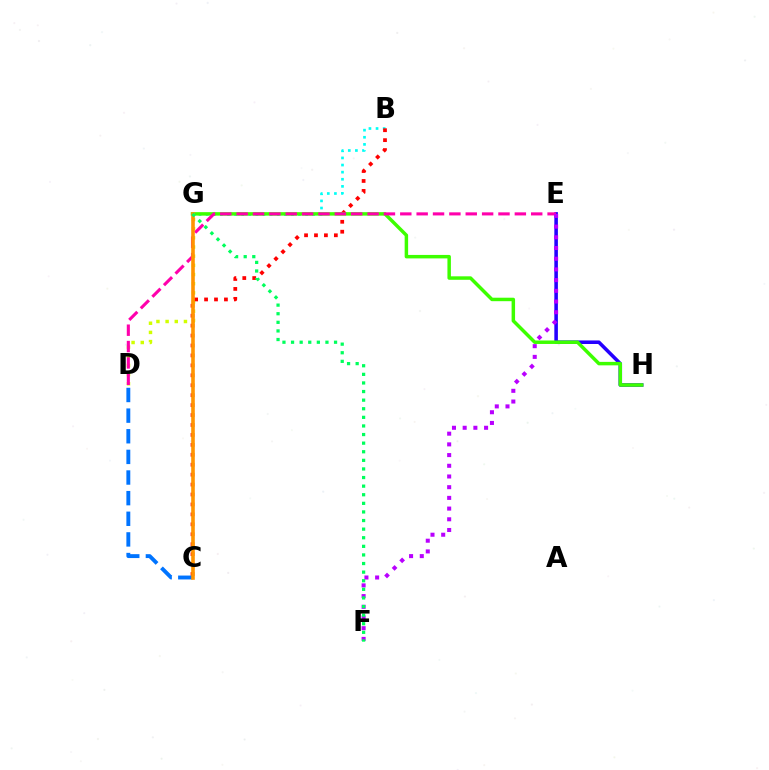{('B', 'G'): [{'color': '#00fff6', 'line_style': 'dotted', 'thickness': 1.93}], ('E', 'H'): [{'color': '#2500ff', 'line_style': 'solid', 'thickness': 2.56}], ('D', 'G'): [{'color': '#d1ff00', 'line_style': 'dotted', 'thickness': 2.49}], ('B', 'C'): [{'color': '#ff0000', 'line_style': 'dotted', 'thickness': 2.7}], ('G', 'H'): [{'color': '#3dff00', 'line_style': 'solid', 'thickness': 2.5}], ('C', 'D'): [{'color': '#0074ff', 'line_style': 'dashed', 'thickness': 2.8}], ('D', 'E'): [{'color': '#ff00ac', 'line_style': 'dashed', 'thickness': 2.22}], ('C', 'G'): [{'color': '#ff9400', 'line_style': 'solid', 'thickness': 2.59}], ('E', 'F'): [{'color': '#b900ff', 'line_style': 'dotted', 'thickness': 2.91}], ('F', 'G'): [{'color': '#00ff5c', 'line_style': 'dotted', 'thickness': 2.34}]}